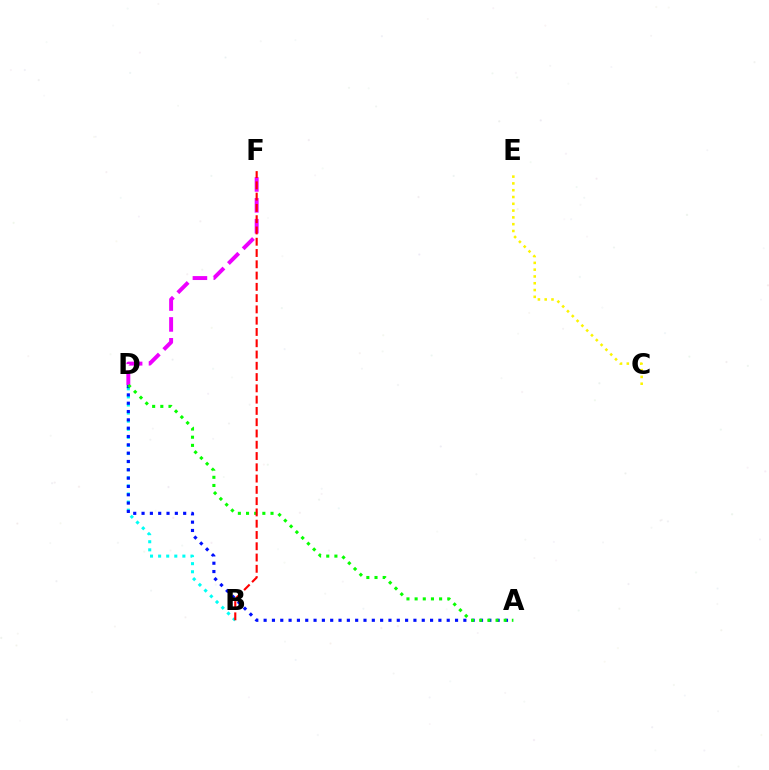{('D', 'F'): [{'color': '#ee00ff', 'line_style': 'dashed', 'thickness': 2.84}], ('C', 'E'): [{'color': '#fcf500', 'line_style': 'dotted', 'thickness': 1.85}], ('B', 'D'): [{'color': '#00fff6', 'line_style': 'dotted', 'thickness': 2.2}], ('A', 'D'): [{'color': '#0010ff', 'line_style': 'dotted', 'thickness': 2.26}, {'color': '#08ff00', 'line_style': 'dotted', 'thickness': 2.22}], ('B', 'F'): [{'color': '#ff0000', 'line_style': 'dashed', 'thickness': 1.53}]}